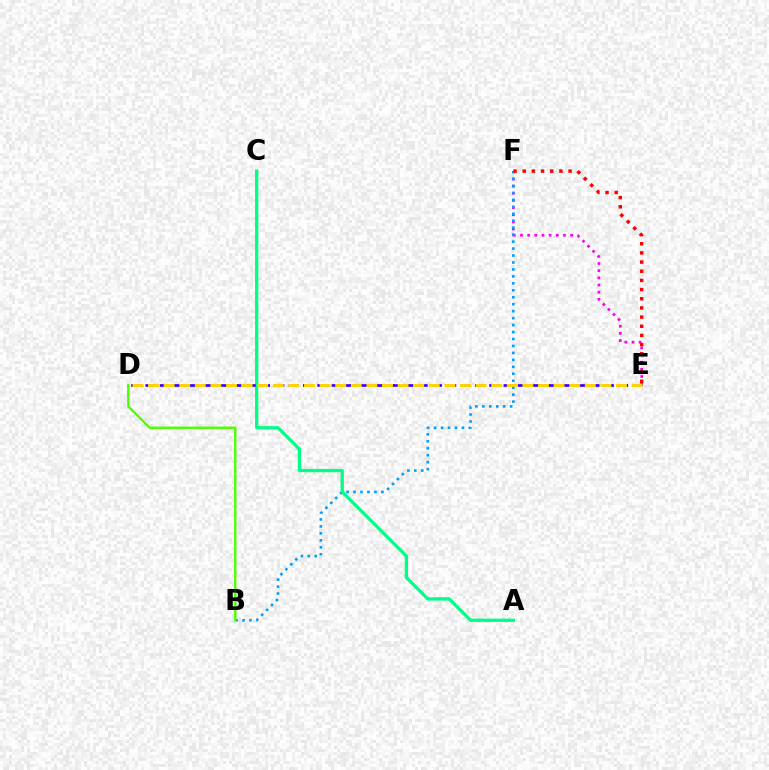{('E', 'F'): [{'color': '#ff00ed', 'line_style': 'dotted', 'thickness': 1.95}, {'color': '#ff0000', 'line_style': 'dotted', 'thickness': 2.49}], ('B', 'F'): [{'color': '#009eff', 'line_style': 'dotted', 'thickness': 1.89}], ('A', 'C'): [{'color': '#00ff86', 'line_style': 'solid', 'thickness': 2.36}], ('D', 'E'): [{'color': '#3700ff', 'line_style': 'dashed', 'thickness': 1.95}, {'color': '#ffd500', 'line_style': 'dashed', 'thickness': 2.12}], ('B', 'D'): [{'color': '#4fff00', 'line_style': 'solid', 'thickness': 1.73}]}